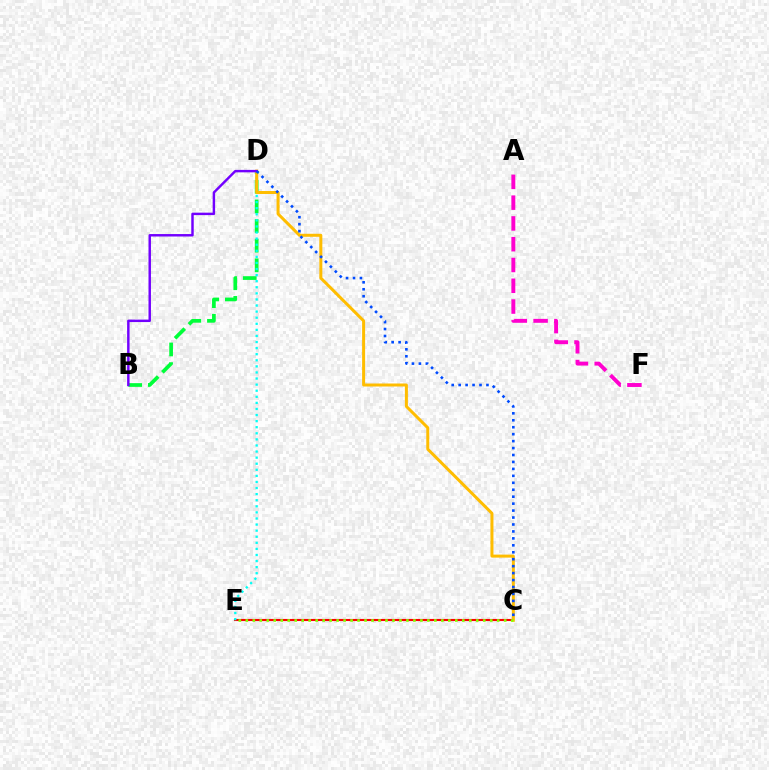{('B', 'D'): [{'color': '#00ff39', 'line_style': 'dashed', 'thickness': 2.67}, {'color': '#7200ff', 'line_style': 'solid', 'thickness': 1.76}], ('C', 'E'): [{'color': '#ff0000', 'line_style': 'solid', 'thickness': 1.52}, {'color': '#84ff00', 'line_style': 'dotted', 'thickness': 1.9}], ('D', 'E'): [{'color': '#00fff6', 'line_style': 'dotted', 'thickness': 1.65}], ('C', 'D'): [{'color': '#ffbd00', 'line_style': 'solid', 'thickness': 2.16}, {'color': '#004bff', 'line_style': 'dotted', 'thickness': 1.89}], ('A', 'F'): [{'color': '#ff00cf', 'line_style': 'dashed', 'thickness': 2.82}]}